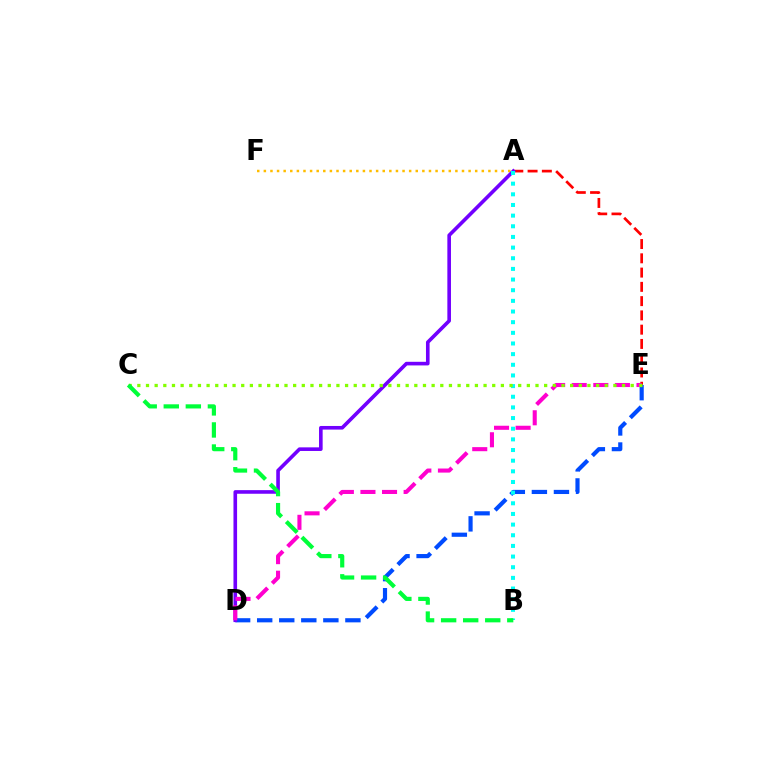{('D', 'E'): [{'color': '#004bff', 'line_style': 'dashed', 'thickness': 3.0}, {'color': '#ff00cf', 'line_style': 'dashed', 'thickness': 2.93}], ('A', 'E'): [{'color': '#ff0000', 'line_style': 'dashed', 'thickness': 1.94}], ('A', 'F'): [{'color': '#ffbd00', 'line_style': 'dotted', 'thickness': 1.79}], ('A', 'D'): [{'color': '#7200ff', 'line_style': 'solid', 'thickness': 2.61}], ('A', 'B'): [{'color': '#00fff6', 'line_style': 'dotted', 'thickness': 2.89}], ('C', 'E'): [{'color': '#84ff00', 'line_style': 'dotted', 'thickness': 2.35}], ('B', 'C'): [{'color': '#00ff39', 'line_style': 'dashed', 'thickness': 3.0}]}